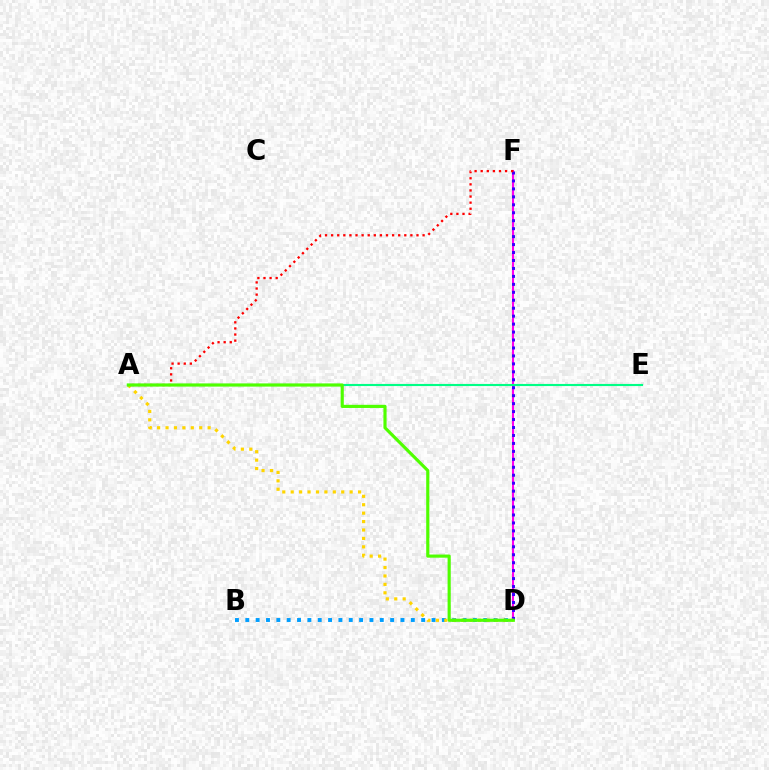{('D', 'F'): [{'color': '#ff00ed', 'line_style': 'solid', 'thickness': 1.52}, {'color': '#3700ff', 'line_style': 'dotted', 'thickness': 2.16}], ('B', 'D'): [{'color': '#009eff', 'line_style': 'dotted', 'thickness': 2.81}], ('A', 'F'): [{'color': '#ff0000', 'line_style': 'dotted', 'thickness': 1.66}], ('A', 'D'): [{'color': '#ffd500', 'line_style': 'dotted', 'thickness': 2.29}, {'color': '#4fff00', 'line_style': 'solid', 'thickness': 2.27}], ('A', 'E'): [{'color': '#00ff86', 'line_style': 'solid', 'thickness': 1.53}]}